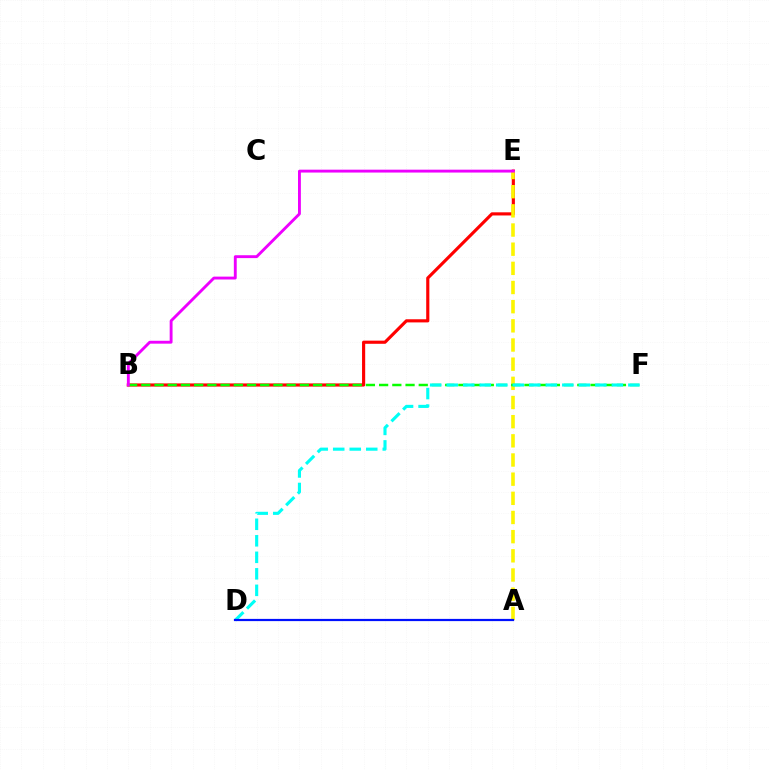{('B', 'E'): [{'color': '#ff0000', 'line_style': 'solid', 'thickness': 2.26}, {'color': '#ee00ff', 'line_style': 'solid', 'thickness': 2.07}], ('A', 'E'): [{'color': '#fcf500', 'line_style': 'dashed', 'thickness': 2.6}], ('B', 'F'): [{'color': '#08ff00', 'line_style': 'dashed', 'thickness': 1.79}], ('D', 'F'): [{'color': '#00fff6', 'line_style': 'dashed', 'thickness': 2.24}], ('A', 'D'): [{'color': '#0010ff', 'line_style': 'solid', 'thickness': 1.59}]}